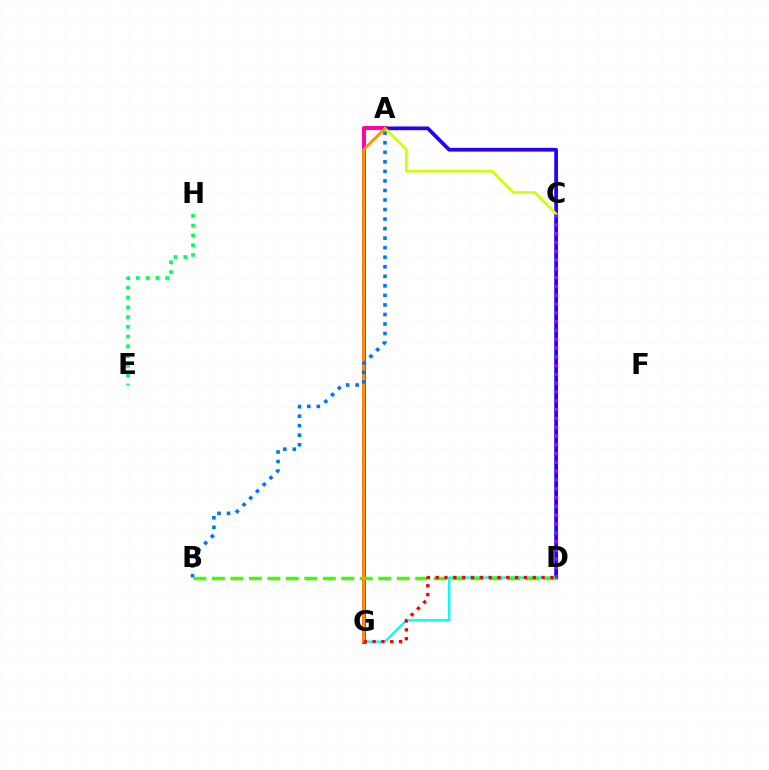{('A', 'G'): [{'color': '#ff00ac', 'line_style': 'solid', 'thickness': 2.86}, {'color': '#ff9400', 'line_style': 'solid', 'thickness': 2.08}], ('A', 'D'): [{'color': '#2500ff', 'line_style': 'solid', 'thickness': 2.69}], ('D', 'G'): [{'color': '#00fff6', 'line_style': 'solid', 'thickness': 1.72}, {'color': '#ff0000', 'line_style': 'dotted', 'thickness': 2.4}], ('A', 'C'): [{'color': '#d1ff00', 'line_style': 'solid', 'thickness': 1.96}], ('E', 'H'): [{'color': '#00ff5c', 'line_style': 'dotted', 'thickness': 2.66}], ('B', 'D'): [{'color': '#3dff00', 'line_style': 'dashed', 'thickness': 2.51}], ('A', 'B'): [{'color': '#0074ff', 'line_style': 'dotted', 'thickness': 2.59}], ('C', 'D'): [{'color': '#b900ff', 'line_style': 'dotted', 'thickness': 2.39}]}